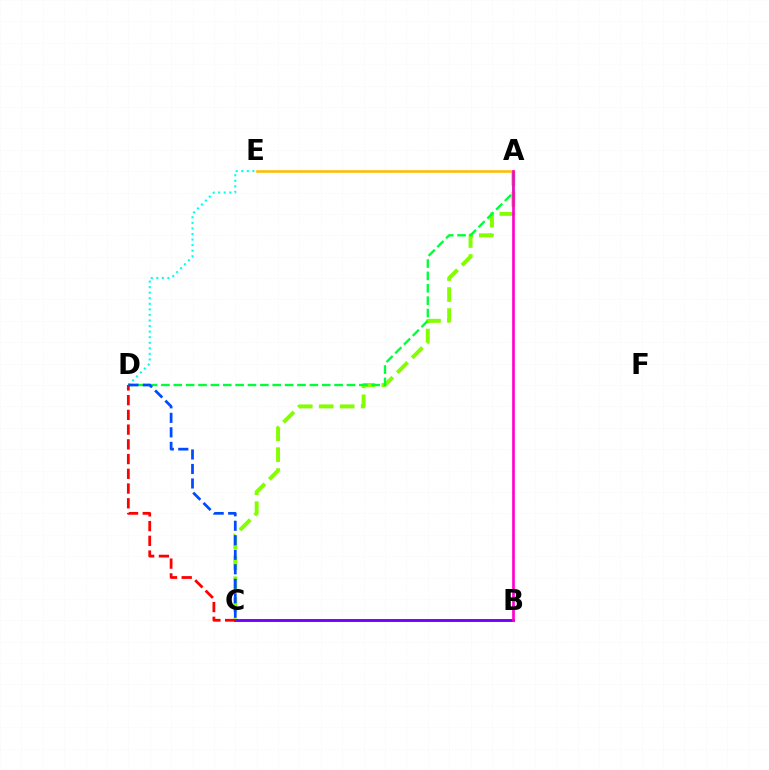{('A', 'C'): [{'color': '#84ff00', 'line_style': 'dashed', 'thickness': 2.85}], ('B', 'C'): [{'color': '#7200ff', 'line_style': 'solid', 'thickness': 2.07}], ('D', 'E'): [{'color': '#00fff6', 'line_style': 'dotted', 'thickness': 1.51}], ('A', 'D'): [{'color': '#00ff39', 'line_style': 'dashed', 'thickness': 1.68}], ('C', 'D'): [{'color': '#ff0000', 'line_style': 'dashed', 'thickness': 2.0}, {'color': '#004bff', 'line_style': 'dashed', 'thickness': 1.97}], ('A', 'E'): [{'color': '#ffbd00', 'line_style': 'solid', 'thickness': 1.86}], ('A', 'B'): [{'color': '#ff00cf', 'line_style': 'solid', 'thickness': 1.93}]}